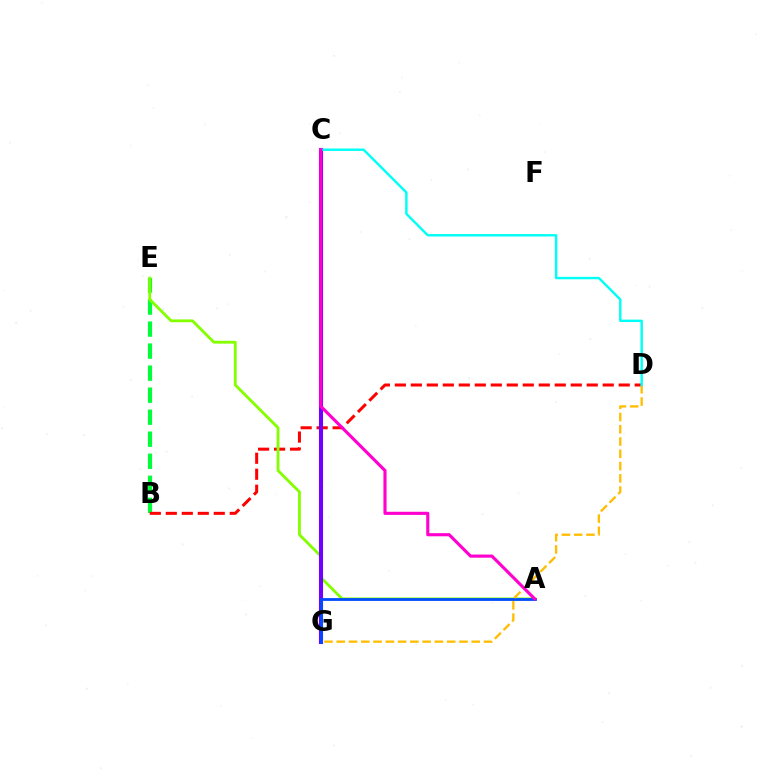{('B', 'E'): [{'color': '#00ff39', 'line_style': 'dashed', 'thickness': 2.99}], ('B', 'D'): [{'color': '#ff0000', 'line_style': 'dashed', 'thickness': 2.17}], ('A', 'E'): [{'color': '#84ff00', 'line_style': 'solid', 'thickness': 2.03}], ('C', 'G'): [{'color': '#7200ff', 'line_style': 'solid', 'thickness': 2.95}], ('A', 'G'): [{'color': '#004bff', 'line_style': 'solid', 'thickness': 2.01}], ('D', 'G'): [{'color': '#ffbd00', 'line_style': 'dashed', 'thickness': 1.67}], ('C', 'D'): [{'color': '#00fff6', 'line_style': 'solid', 'thickness': 1.75}], ('A', 'C'): [{'color': '#ff00cf', 'line_style': 'solid', 'thickness': 2.25}]}